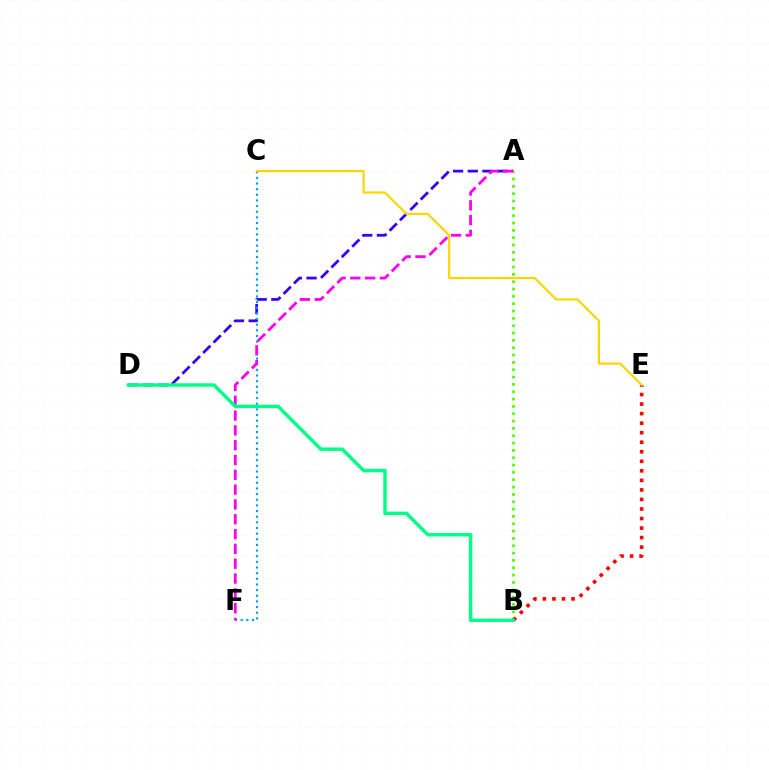{('A', 'D'): [{'color': '#3700ff', 'line_style': 'dashed', 'thickness': 1.99}], ('C', 'F'): [{'color': '#009eff', 'line_style': 'dotted', 'thickness': 1.53}], ('A', 'B'): [{'color': '#4fff00', 'line_style': 'dotted', 'thickness': 1.99}], ('B', 'E'): [{'color': '#ff0000', 'line_style': 'dotted', 'thickness': 2.59}], ('A', 'F'): [{'color': '#ff00ed', 'line_style': 'dashed', 'thickness': 2.01}], ('B', 'D'): [{'color': '#00ff86', 'line_style': 'solid', 'thickness': 2.46}], ('C', 'E'): [{'color': '#ffd500', 'line_style': 'solid', 'thickness': 1.58}]}